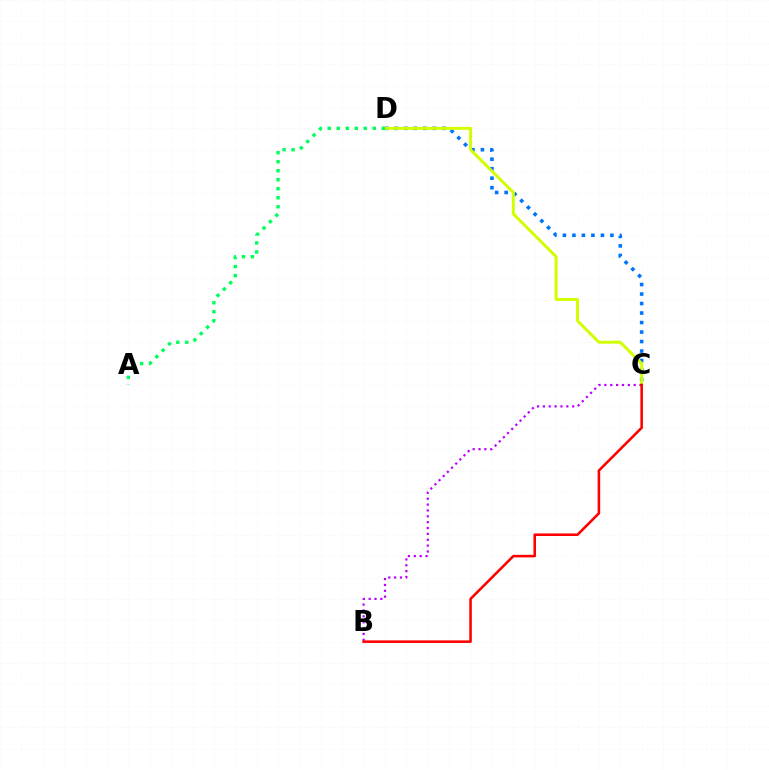{('C', 'D'): [{'color': '#0074ff', 'line_style': 'dotted', 'thickness': 2.58}, {'color': '#d1ff00', 'line_style': 'solid', 'thickness': 2.13}], ('B', 'C'): [{'color': '#b900ff', 'line_style': 'dotted', 'thickness': 1.59}, {'color': '#ff0000', 'line_style': 'solid', 'thickness': 1.85}], ('A', 'D'): [{'color': '#00ff5c', 'line_style': 'dotted', 'thickness': 2.45}]}